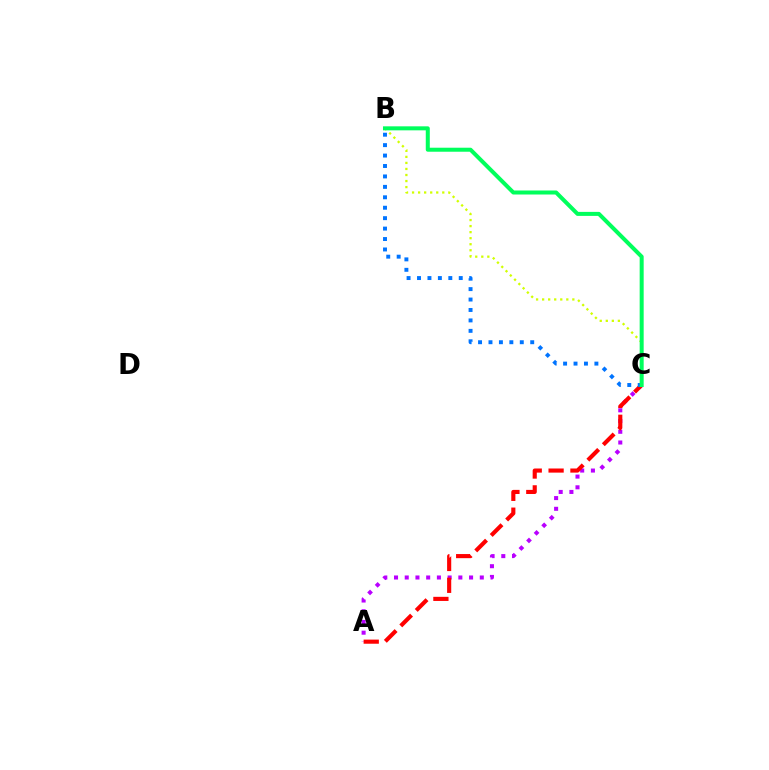{('A', 'C'): [{'color': '#b900ff', 'line_style': 'dotted', 'thickness': 2.91}, {'color': '#ff0000', 'line_style': 'dashed', 'thickness': 2.97}], ('B', 'C'): [{'color': '#d1ff00', 'line_style': 'dotted', 'thickness': 1.64}, {'color': '#0074ff', 'line_style': 'dotted', 'thickness': 2.83}, {'color': '#00ff5c', 'line_style': 'solid', 'thickness': 2.89}]}